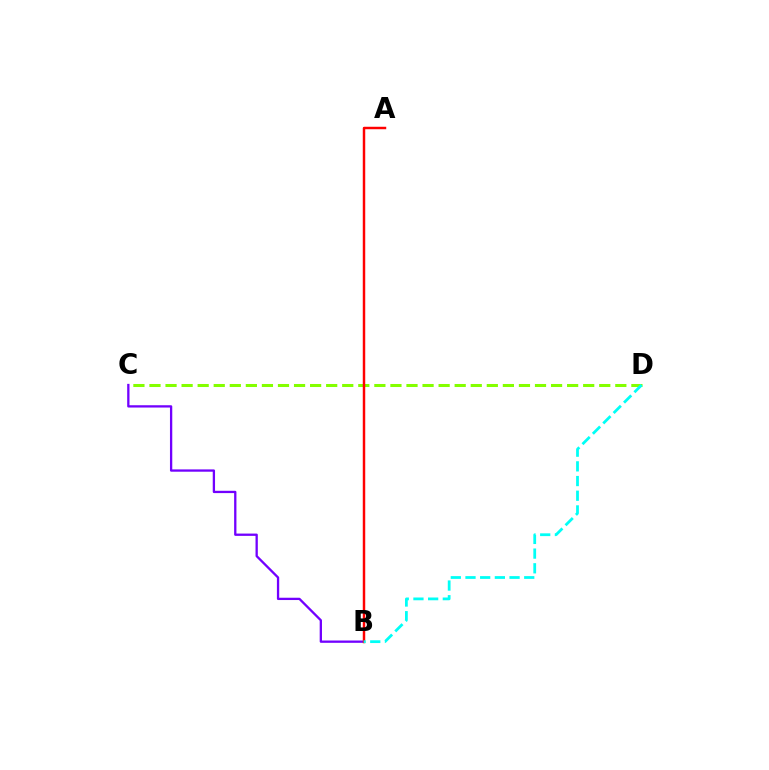{('C', 'D'): [{'color': '#84ff00', 'line_style': 'dashed', 'thickness': 2.18}], ('B', 'C'): [{'color': '#7200ff', 'line_style': 'solid', 'thickness': 1.66}], ('A', 'B'): [{'color': '#ff0000', 'line_style': 'solid', 'thickness': 1.77}], ('B', 'D'): [{'color': '#00fff6', 'line_style': 'dashed', 'thickness': 2.0}]}